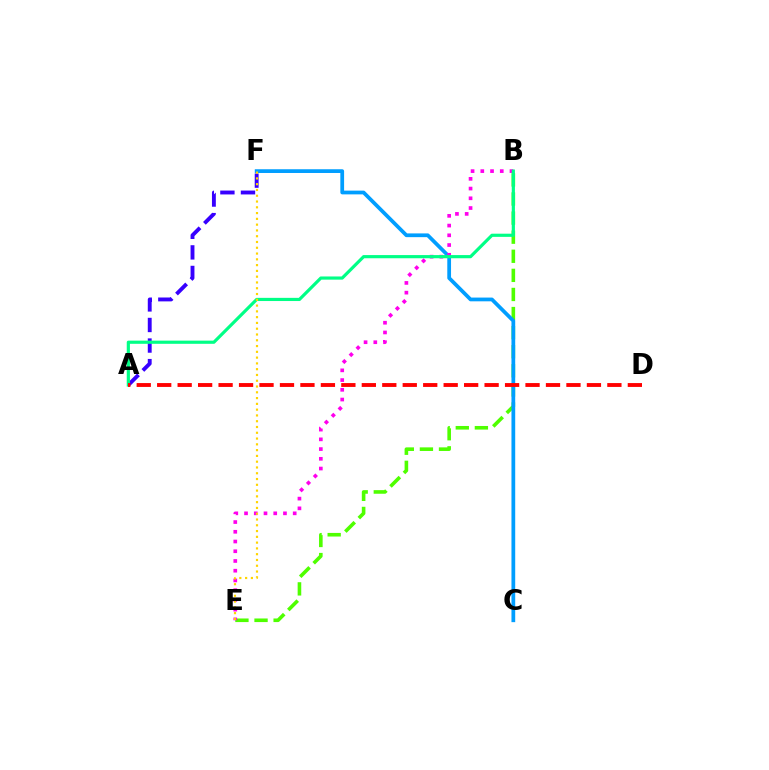{('B', 'E'): [{'color': '#4fff00', 'line_style': 'dashed', 'thickness': 2.59}, {'color': '#ff00ed', 'line_style': 'dotted', 'thickness': 2.64}], ('C', 'F'): [{'color': '#009eff', 'line_style': 'solid', 'thickness': 2.7}], ('A', 'F'): [{'color': '#3700ff', 'line_style': 'dashed', 'thickness': 2.79}], ('A', 'B'): [{'color': '#00ff86', 'line_style': 'solid', 'thickness': 2.29}], ('A', 'D'): [{'color': '#ff0000', 'line_style': 'dashed', 'thickness': 2.78}], ('E', 'F'): [{'color': '#ffd500', 'line_style': 'dotted', 'thickness': 1.57}]}